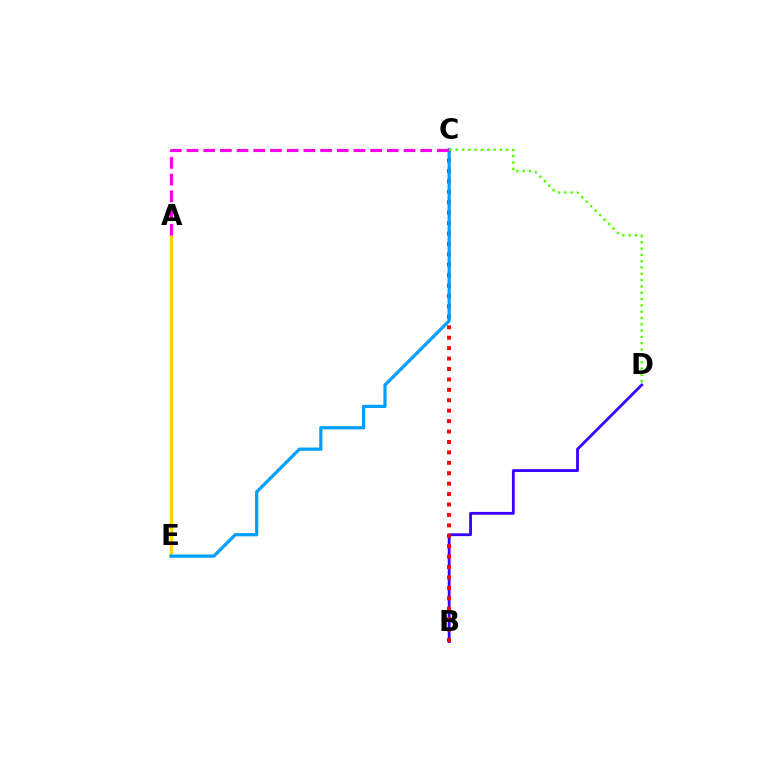{('B', 'D'): [{'color': '#3700ff', 'line_style': 'solid', 'thickness': 2.02}], ('B', 'C'): [{'color': '#ff0000', 'line_style': 'dotted', 'thickness': 2.83}], ('A', 'E'): [{'color': '#00ff86', 'line_style': 'solid', 'thickness': 1.62}, {'color': '#ffd500', 'line_style': 'solid', 'thickness': 2.32}], ('C', 'E'): [{'color': '#009eff', 'line_style': 'solid', 'thickness': 2.33}], ('C', 'D'): [{'color': '#4fff00', 'line_style': 'dotted', 'thickness': 1.72}], ('A', 'C'): [{'color': '#ff00ed', 'line_style': 'dashed', 'thickness': 2.27}]}